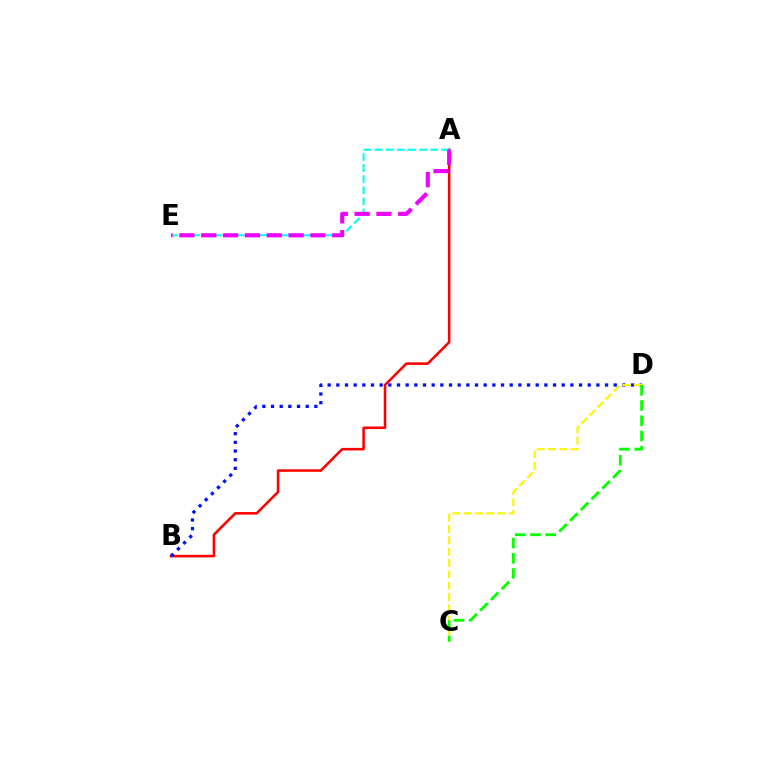{('A', 'B'): [{'color': '#ff0000', 'line_style': 'solid', 'thickness': 1.84}], ('A', 'E'): [{'color': '#00fff6', 'line_style': 'dashed', 'thickness': 1.51}, {'color': '#ee00ff', 'line_style': 'dashed', 'thickness': 2.97}], ('B', 'D'): [{'color': '#0010ff', 'line_style': 'dotted', 'thickness': 2.36}], ('C', 'D'): [{'color': '#fcf500', 'line_style': 'dashed', 'thickness': 1.54}, {'color': '#08ff00', 'line_style': 'dashed', 'thickness': 2.07}]}